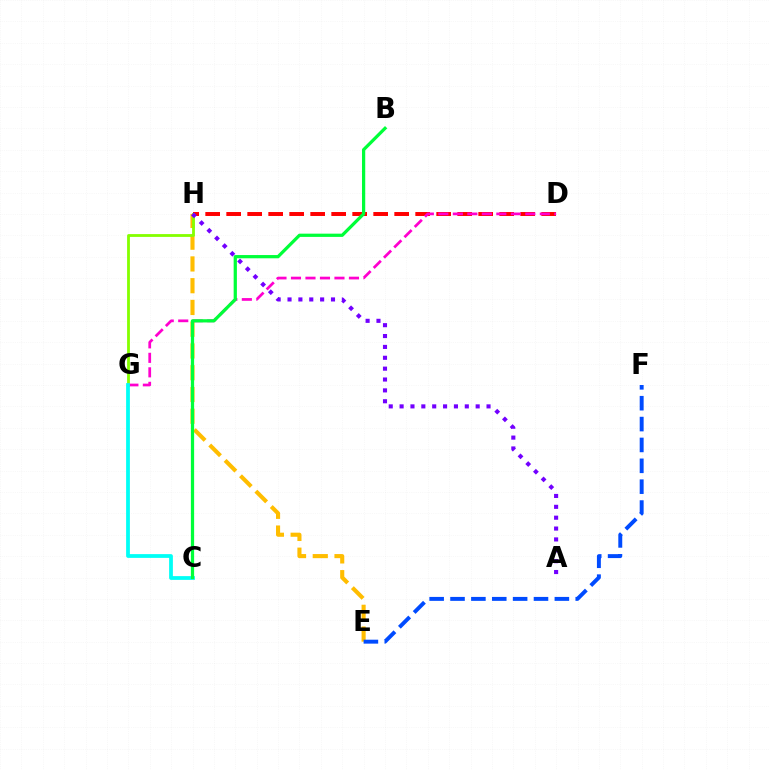{('D', 'H'): [{'color': '#ff0000', 'line_style': 'dashed', 'thickness': 2.85}], ('E', 'H'): [{'color': '#ffbd00', 'line_style': 'dashed', 'thickness': 2.96}], ('G', 'H'): [{'color': '#84ff00', 'line_style': 'solid', 'thickness': 2.02}], ('E', 'F'): [{'color': '#004bff', 'line_style': 'dashed', 'thickness': 2.84}], ('D', 'G'): [{'color': '#ff00cf', 'line_style': 'dashed', 'thickness': 1.97}], ('A', 'H'): [{'color': '#7200ff', 'line_style': 'dotted', 'thickness': 2.95}], ('C', 'G'): [{'color': '#00fff6', 'line_style': 'solid', 'thickness': 2.71}], ('B', 'C'): [{'color': '#00ff39', 'line_style': 'solid', 'thickness': 2.33}]}